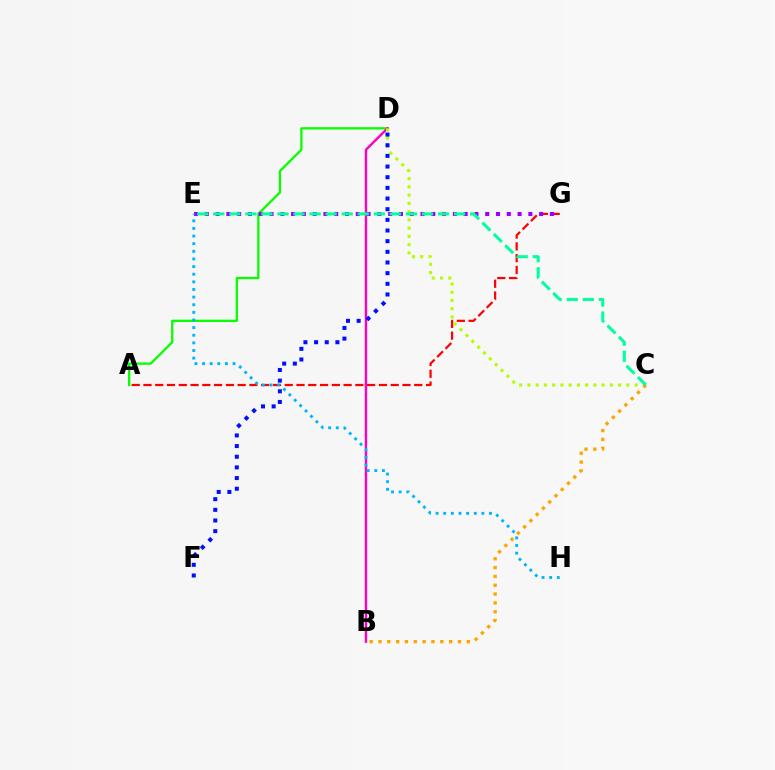{('A', 'D'): [{'color': '#08ff00', 'line_style': 'solid', 'thickness': 1.66}], ('B', 'D'): [{'color': '#ff00bd', 'line_style': 'solid', 'thickness': 1.74}], ('A', 'G'): [{'color': '#ff0000', 'line_style': 'dashed', 'thickness': 1.6}], ('E', 'G'): [{'color': '#9b00ff', 'line_style': 'dotted', 'thickness': 2.93}], ('C', 'D'): [{'color': '#b3ff00', 'line_style': 'dotted', 'thickness': 2.24}], ('B', 'C'): [{'color': '#ffa500', 'line_style': 'dotted', 'thickness': 2.4}], ('E', 'H'): [{'color': '#00b5ff', 'line_style': 'dotted', 'thickness': 2.07}], ('C', 'E'): [{'color': '#00ff9d', 'line_style': 'dashed', 'thickness': 2.18}], ('D', 'F'): [{'color': '#0010ff', 'line_style': 'dotted', 'thickness': 2.9}]}